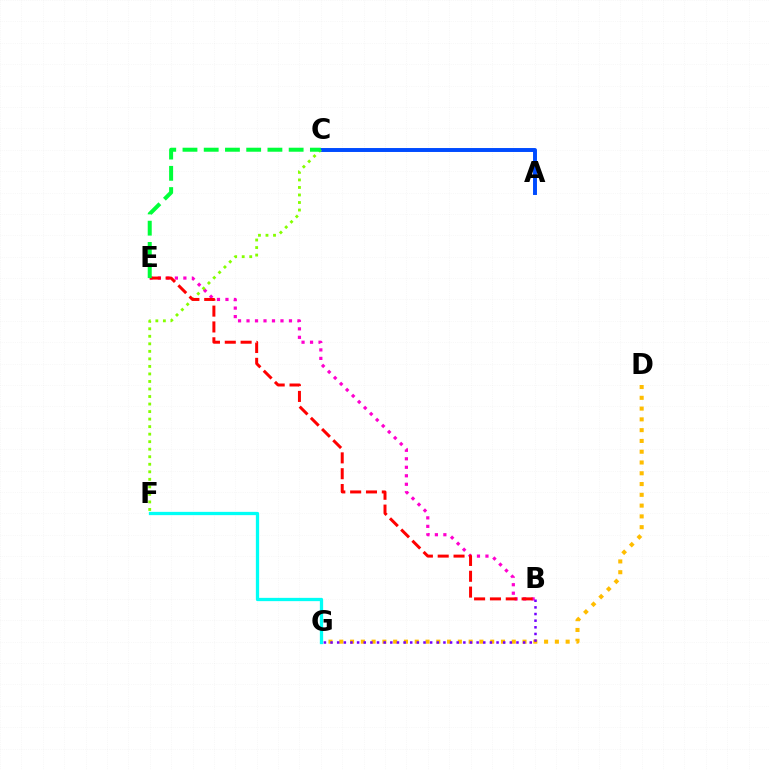{('B', 'E'): [{'color': '#ff00cf', 'line_style': 'dotted', 'thickness': 2.31}, {'color': '#ff0000', 'line_style': 'dashed', 'thickness': 2.15}], ('D', 'G'): [{'color': '#ffbd00', 'line_style': 'dotted', 'thickness': 2.93}], ('A', 'C'): [{'color': '#004bff', 'line_style': 'solid', 'thickness': 2.84}], ('C', 'F'): [{'color': '#84ff00', 'line_style': 'dotted', 'thickness': 2.05}], ('F', 'G'): [{'color': '#00fff6', 'line_style': 'solid', 'thickness': 2.36}], ('B', 'G'): [{'color': '#7200ff', 'line_style': 'dotted', 'thickness': 1.8}], ('C', 'E'): [{'color': '#00ff39', 'line_style': 'dashed', 'thickness': 2.88}]}